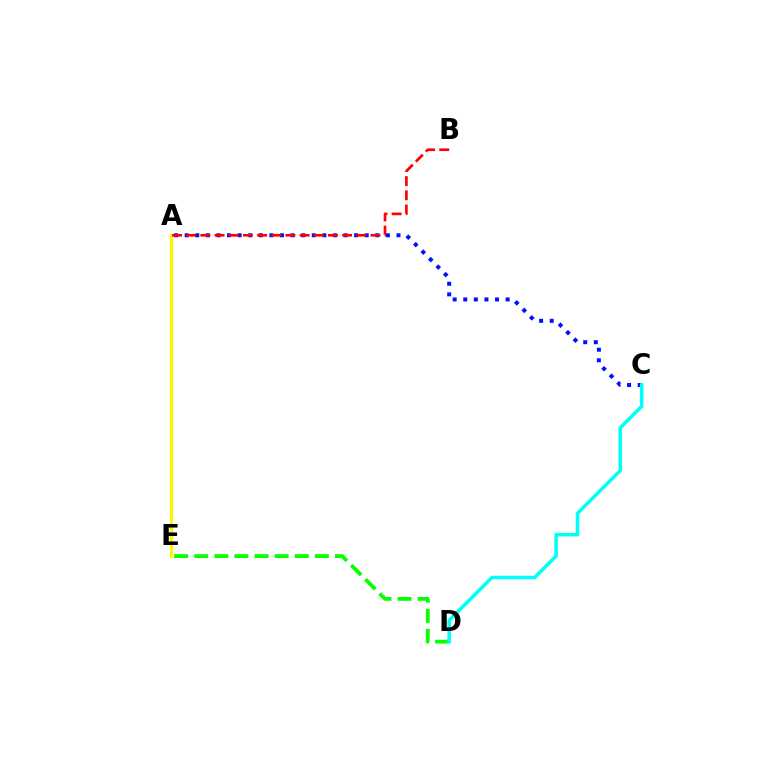{('D', 'E'): [{'color': '#08ff00', 'line_style': 'dashed', 'thickness': 2.73}], ('A', 'E'): [{'color': '#ee00ff', 'line_style': 'dashed', 'thickness': 2.03}, {'color': '#fcf500', 'line_style': 'solid', 'thickness': 2.36}], ('A', 'C'): [{'color': '#0010ff', 'line_style': 'dotted', 'thickness': 2.88}], ('C', 'D'): [{'color': '#00fff6', 'line_style': 'solid', 'thickness': 2.54}], ('A', 'B'): [{'color': '#ff0000', 'line_style': 'dashed', 'thickness': 1.93}]}